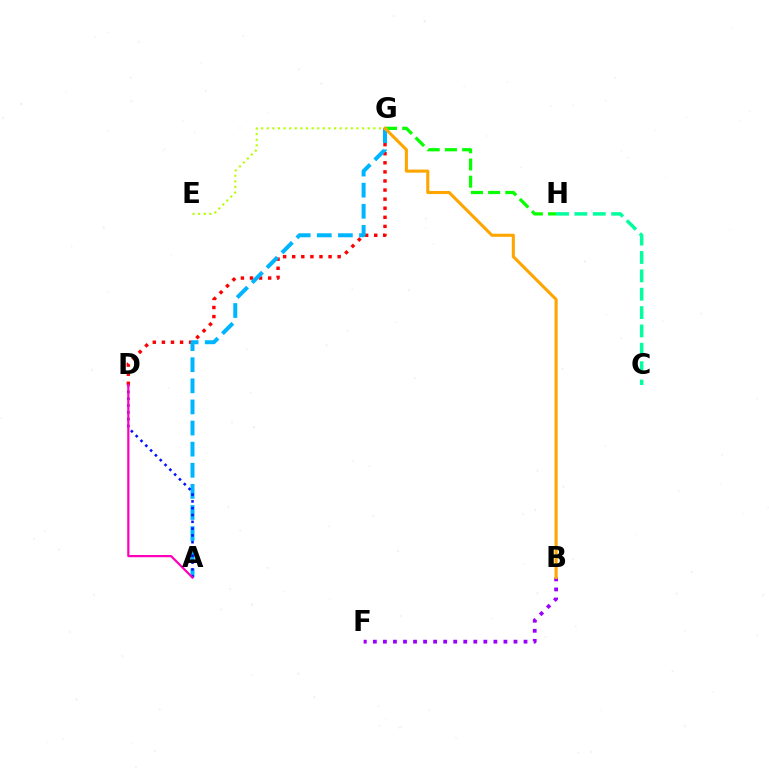{('B', 'F'): [{'color': '#9b00ff', 'line_style': 'dotted', 'thickness': 2.73}], ('D', 'G'): [{'color': '#ff0000', 'line_style': 'dotted', 'thickness': 2.47}], ('A', 'G'): [{'color': '#00b5ff', 'line_style': 'dashed', 'thickness': 2.87}], ('A', 'D'): [{'color': '#0010ff', 'line_style': 'dotted', 'thickness': 1.85}, {'color': '#ff00bd', 'line_style': 'solid', 'thickness': 1.6}], ('E', 'G'): [{'color': '#b3ff00', 'line_style': 'dotted', 'thickness': 1.52}], ('C', 'H'): [{'color': '#00ff9d', 'line_style': 'dashed', 'thickness': 2.5}], ('G', 'H'): [{'color': '#08ff00', 'line_style': 'dashed', 'thickness': 2.34}], ('B', 'G'): [{'color': '#ffa500', 'line_style': 'solid', 'thickness': 2.22}]}